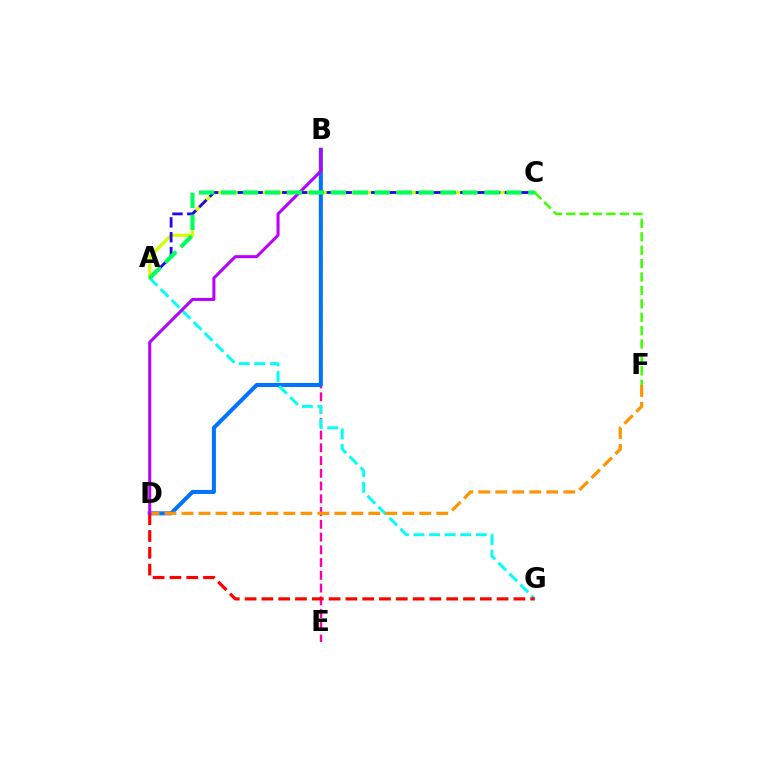{('A', 'C'): [{'color': '#d1ff00', 'line_style': 'solid', 'thickness': 2.32}, {'color': '#2500ff', 'line_style': 'dashed', 'thickness': 2.02}, {'color': '#00ff5c', 'line_style': 'dashed', 'thickness': 2.98}], ('B', 'E'): [{'color': '#ff00ac', 'line_style': 'dashed', 'thickness': 1.73}], ('B', 'D'): [{'color': '#0074ff', 'line_style': 'solid', 'thickness': 2.9}, {'color': '#b900ff', 'line_style': 'solid', 'thickness': 2.17}], ('A', 'G'): [{'color': '#00fff6', 'line_style': 'dashed', 'thickness': 2.11}], ('D', 'F'): [{'color': '#ff9400', 'line_style': 'dashed', 'thickness': 2.31}], ('C', 'F'): [{'color': '#3dff00', 'line_style': 'dashed', 'thickness': 1.82}], ('D', 'G'): [{'color': '#ff0000', 'line_style': 'dashed', 'thickness': 2.28}]}